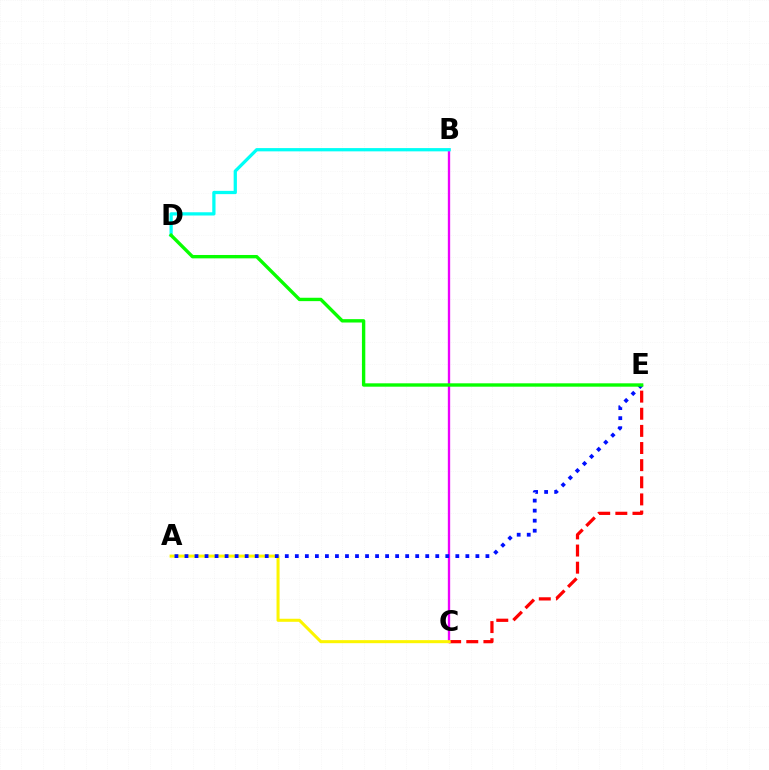{('C', 'E'): [{'color': '#ff0000', 'line_style': 'dashed', 'thickness': 2.33}], ('B', 'C'): [{'color': '#ee00ff', 'line_style': 'solid', 'thickness': 1.68}], ('A', 'C'): [{'color': '#fcf500', 'line_style': 'solid', 'thickness': 2.19}], ('B', 'D'): [{'color': '#00fff6', 'line_style': 'solid', 'thickness': 2.34}], ('A', 'E'): [{'color': '#0010ff', 'line_style': 'dotted', 'thickness': 2.73}], ('D', 'E'): [{'color': '#08ff00', 'line_style': 'solid', 'thickness': 2.43}]}